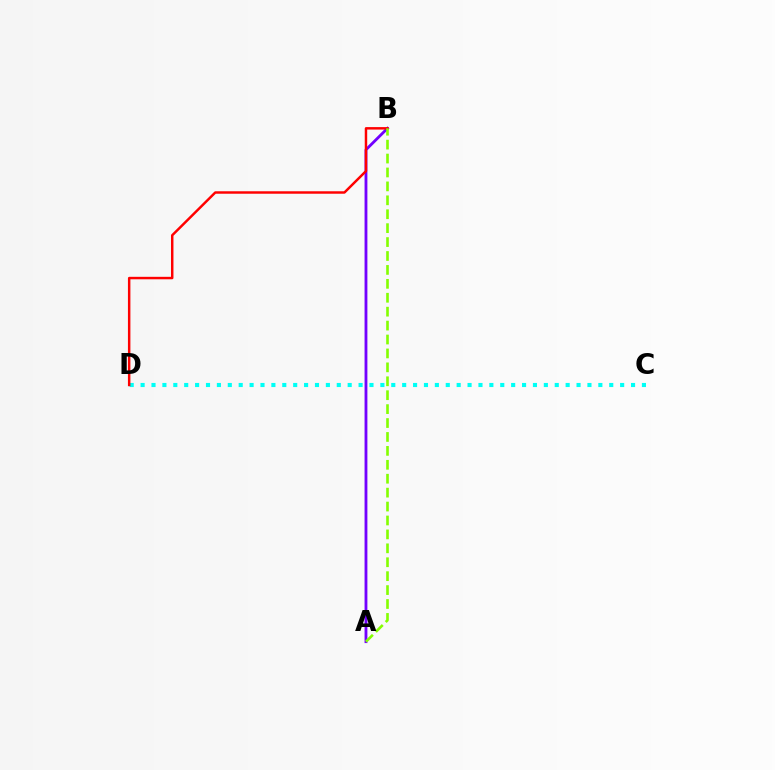{('A', 'B'): [{'color': '#7200ff', 'line_style': 'solid', 'thickness': 2.04}, {'color': '#84ff00', 'line_style': 'dashed', 'thickness': 1.89}], ('C', 'D'): [{'color': '#00fff6', 'line_style': 'dotted', 'thickness': 2.96}], ('B', 'D'): [{'color': '#ff0000', 'line_style': 'solid', 'thickness': 1.77}]}